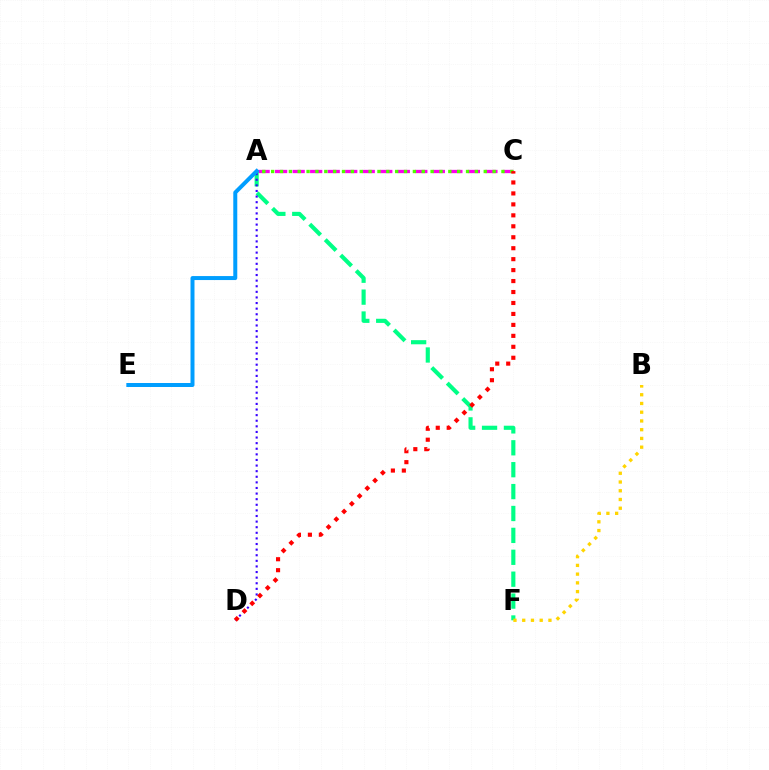{('A', 'C'): [{'color': '#ff00ed', 'line_style': 'dashed', 'thickness': 2.38}, {'color': '#4fff00', 'line_style': 'dotted', 'thickness': 2.41}], ('A', 'F'): [{'color': '#00ff86', 'line_style': 'dashed', 'thickness': 2.98}], ('B', 'F'): [{'color': '#ffd500', 'line_style': 'dotted', 'thickness': 2.37}], ('A', 'D'): [{'color': '#3700ff', 'line_style': 'dotted', 'thickness': 1.52}], ('A', 'E'): [{'color': '#009eff', 'line_style': 'solid', 'thickness': 2.87}], ('C', 'D'): [{'color': '#ff0000', 'line_style': 'dotted', 'thickness': 2.98}]}